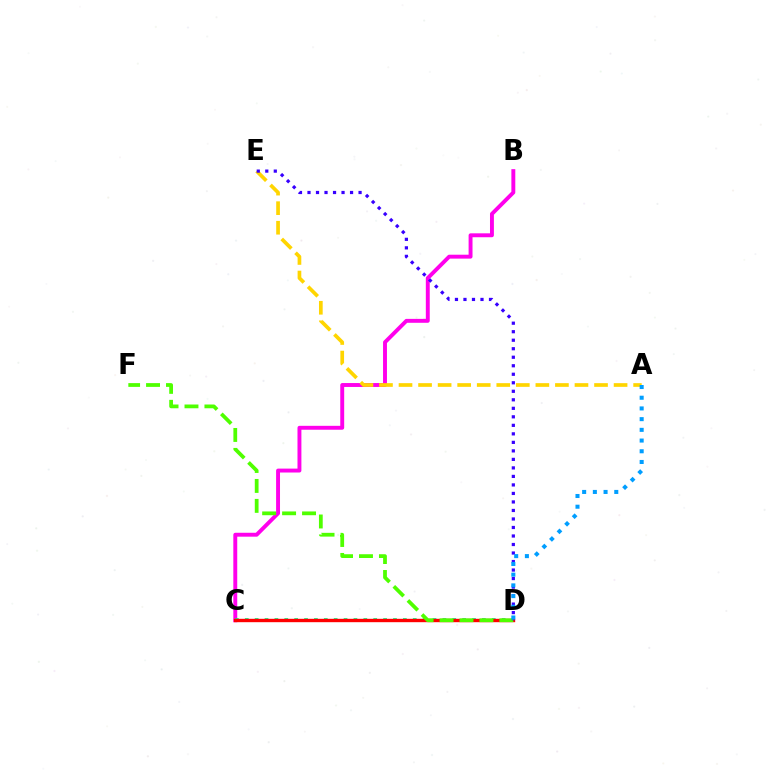{('B', 'C'): [{'color': '#ff00ed', 'line_style': 'solid', 'thickness': 2.82}], ('C', 'D'): [{'color': '#00ff86', 'line_style': 'dotted', 'thickness': 2.68}, {'color': '#ff0000', 'line_style': 'solid', 'thickness': 2.43}], ('D', 'F'): [{'color': '#4fff00', 'line_style': 'dashed', 'thickness': 2.71}], ('A', 'E'): [{'color': '#ffd500', 'line_style': 'dashed', 'thickness': 2.66}], ('D', 'E'): [{'color': '#3700ff', 'line_style': 'dotted', 'thickness': 2.31}], ('A', 'D'): [{'color': '#009eff', 'line_style': 'dotted', 'thickness': 2.91}]}